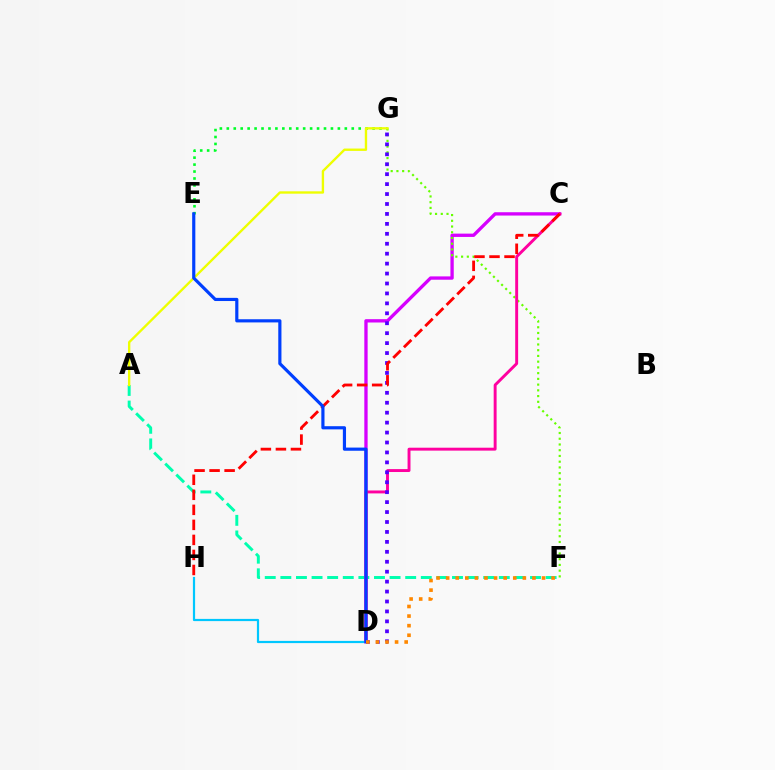{('A', 'F'): [{'color': '#00ffaf', 'line_style': 'dashed', 'thickness': 2.12}], ('E', 'G'): [{'color': '#00ff27', 'line_style': 'dotted', 'thickness': 1.89}], ('C', 'D'): [{'color': '#d600ff', 'line_style': 'solid', 'thickness': 2.39}, {'color': '#ff00a0', 'line_style': 'solid', 'thickness': 2.1}], ('F', 'G'): [{'color': '#66ff00', 'line_style': 'dotted', 'thickness': 1.56}], ('D', 'H'): [{'color': '#00c7ff', 'line_style': 'solid', 'thickness': 1.59}], ('A', 'G'): [{'color': '#eeff00', 'line_style': 'solid', 'thickness': 1.7}], ('D', 'G'): [{'color': '#4f00ff', 'line_style': 'dotted', 'thickness': 2.7}], ('C', 'H'): [{'color': '#ff0000', 'line_style': 'dashed', 'thickness': 2.04}], ('D', 'E'): [{'color': '#003fff', 'line_style': 'solid', 'thickness': 2.28}], ('D', 'F'): [{'color': '#ff8800', 'line_style': 'dotted', 'thickness': 2.61}]}